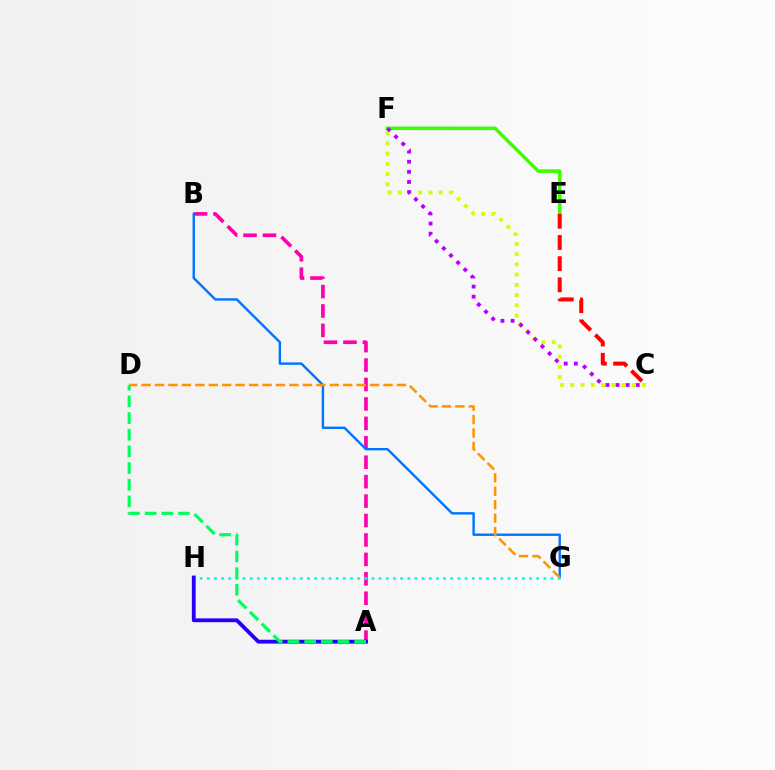{('A', 'B'): [{'color': '#ff00ac', 'line_style': 'dashed', 'thickness': 2.64}], ('B', 'G'): [{'color': '#0074ff', 'line_style': 'solid', 'thickness': 1.72}], ('G', 'H'): [{'color': '#00fff6', 'line_style': 'dotted', 'thickness': 1.95}], ('A', 'H'): [{'color': '#2500ff', 'line_style': 'solid', 'thickness': 2.76}], ('C', 'F'): [{'color': '#d1ff00', 'line_style': 'dotted', 'thickness': 2.78}, {'color': '#b900ff', 'line_style': 'dotted', 'thickness': 2.75}], ('A', 'D'): [{'color': '#00ff5c', 'line_style': 'dashed', 'thickness': 2.27}], ('D', 'G'): [{'color': '#ff9400', 'line_style': 'dashed', 'thickness': 1.83}], ('E', 'F'): [{'color': '#3dff00', 'line_style': 'solid', 'thickness': 2.56}], ('C', 'E'): [{'color': '#ff0000', 'line_style': 'dashed', 'thickness': 2.88}]}